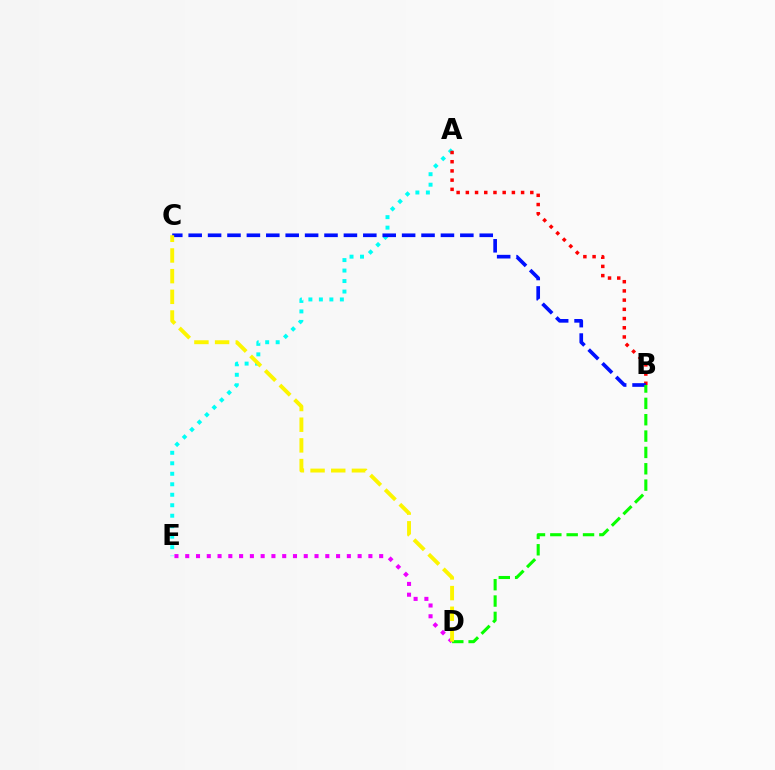{('A', 'E'): [{'color': '#00fff6', 'line_style': 'dotted', 'thickness': 2.85}], ('D', 'E'): [{'color': '#ee00ff', 'line_style': 'dotted', 'thickness': 2.93}], ('A', 'B'): [{'color': '#ff0000', 'line_style': 'dotted', 'thickness': 2.5}], ('B', 'C'): [{'color': '#0010ff', 'line_style': 'dashed', 'thickness': 2.64}], ('B', 'D'): [{'color': '#08ff00', 'line_style': 'dashed', 'thickness': 2.22}], ('C', 'D'): [{'color': '#fcf500', 'line_style': 'dashed', 'thickness': 2.81}]}